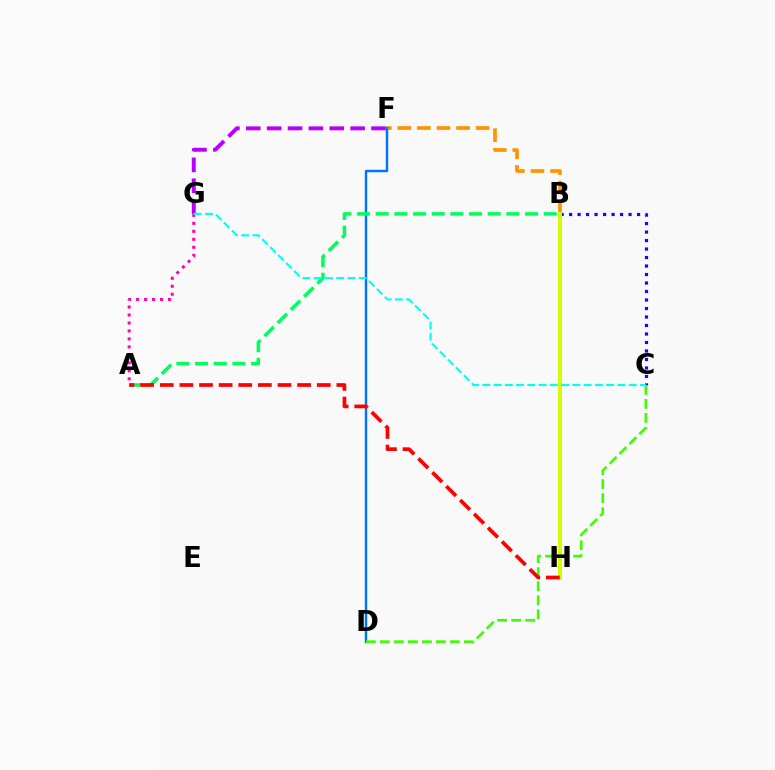{('B', 'C'): [{'color': '#2500ff', 'line_style': 'dotted', 'thickness': 2.31}], ('B', 'F'): [{'color': '#ff9400', 'line_style': 'dashed', 'thickness': 2.66}], ('D', 'F'): [{'color': '#0074ff', 'line_style': 'solid', 'thickness': 1.76}], ('F', 'G'): [{'color': '#b900ff', 'line_style': 'dashed', 'thickness': 2.84}], ('B', 'H'): [{'color': '#d1ff00', 'line_style': 'solid', 'thickness': 2.85}], ('A', 'B'): [{'color': '#00ff5c', 'line_style': 'dashed', 'thickness': 2.54}], ('A', 'G'): [{'color': '#ff00ac', 'line_style': 'dotted', 'thickness': 2.17}], ('C', 'D'): [{'color': '#3dff00', 'line_style': 'dashed', 'thickness': 1.9}], ('A', 'H'): [{'color': '#ff0000', 'line_style': 'dashed', 'thickness': 2.67}], ('C', 'G'): [{'color': '#00fff6', 'line_style': 'dashed', 'thickness': 1.53}]}